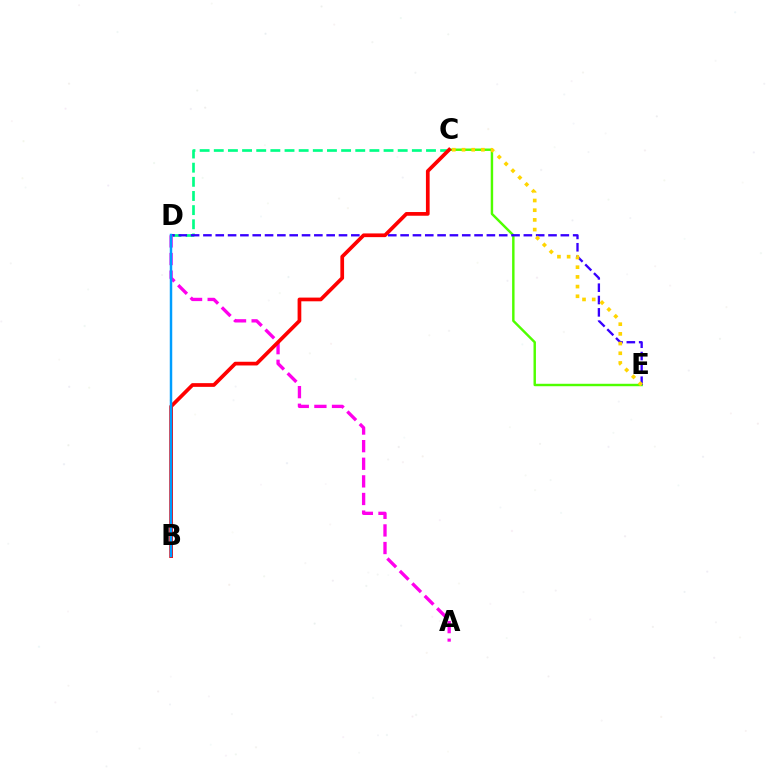{('C', 'E'): [{'color': '#4fff00', 'line_style': 'solid', 'thickness': 1.76}, {'color': '#ffd500', 'line_style': 'dotted', 'thickness': 2.63}], ('C', 'D'): [{'color': '#00ff86', 'line_style': 'dashed', 'thickness': 1.92}], ('D', 'E'): [{'color': '#3700ff', 'line_style': 'dashed', 'thickness': 1.67}], ('A', 'D'): [{'color': '#ff00ed', 'line_style': 'dashed', 'thickness': 2.39}], ('B', 'C'): [{'color': '#ff0000', 'line_style': 'solid', 'thickness': 2.67}], ('B', 'D'): [{'color': '#009eff', 'line_style': 'solid', 'thickness': 1.78}]}